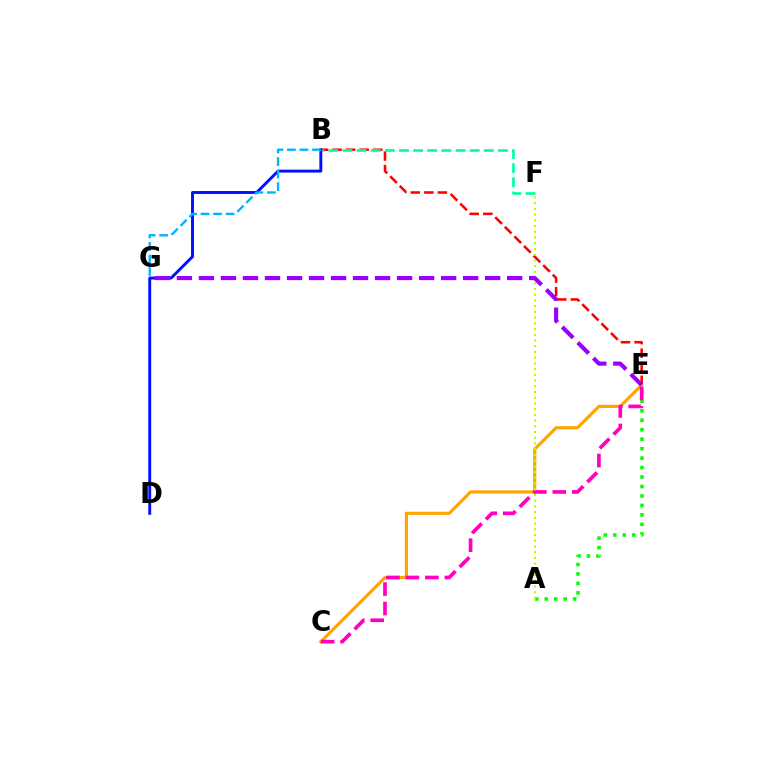{('B', 'E'): [{'color': '#ff0000', 'line_style': 'dashed', 'thickness': 1.84}], ('A', 'E'): [{'color': '#08ff00', 'line_style': 'dotted', 'thickness': 2.57}], ('C', 'E'): [{'color': '#ffa500', 'line_style': 'solid', 'thickness': 2.28}, {'color': '#ff00bd', 'line_style': 'dashed', 'thickness': 2.65}], ('B', 'F'): [{'color': '#00ff9d', 'line_style': 'dashed', 'thickness': 1.92}], ('B', 'D'): [{'color': '#0010ff', 'line_style': 'solid', 'thickness': 2.1}], ('A', 'F'): [{'color': '#b3ff00', 'line_style': 'dotted', 'thickness': 1.55}], ('E', 'G'): [{'color': '#9b00ff', 'line_style': 'dashed', 'thickness': 2.99}], ('B', 'G'): [{'color': '#00b5ff', 'line_style': 'dashed', 'thickness': 1.7}]}